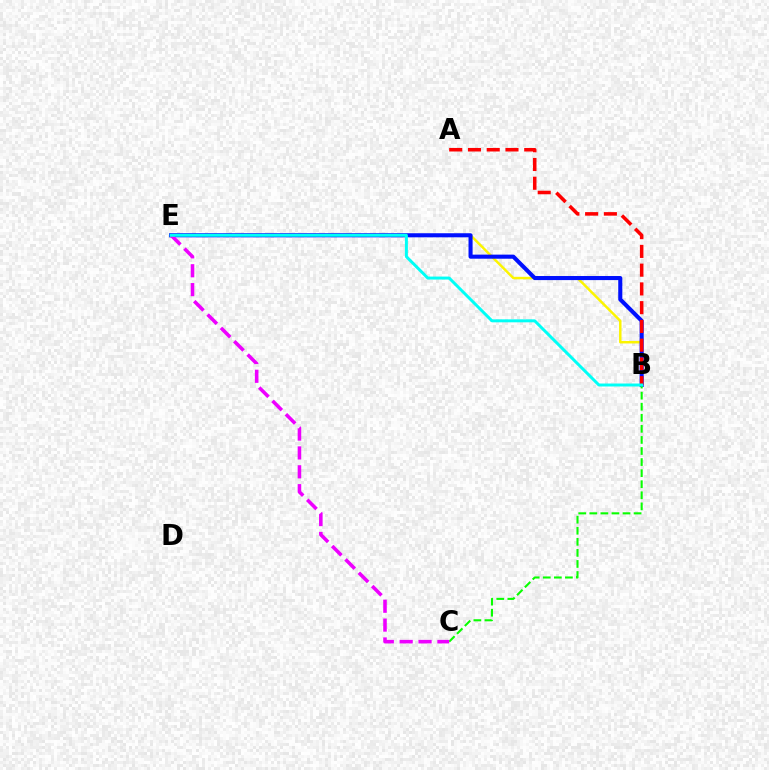{('B', 'E'): [{'color': '#fcf500', 'line_style': 'solid', 'thickness': 1.78}, {'color': '#0010ff', 'line_style': 'solid', 'thickness': 2.94}, {'color': '#00fff6', 'line_style': 'solid', 'thickness': 2.13}], ('B', 'C'): [{'color': '#08ff00', 'line_style': 'dashed', 'thickness': 1.5}], ('A', 'B'): [{'color': '#ff0000', 'line_style': 'dashed', 'thickness': 2.55}], ('C', 'E'): [{'color': '#ee00ff', 'line_style': 'dashed', 'thickness': 2.56}]}